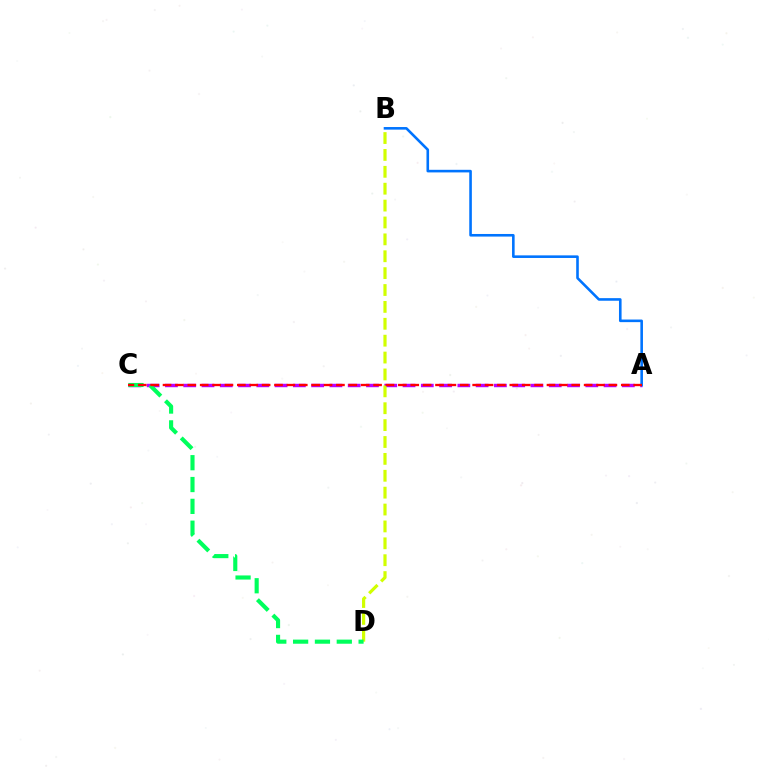{('A', 'C'): [{'color': '#b900ff', 'line_style': 'dashed', 'thickness': 2.48}, {'color': '#ff0000', 'line_style': 'dashed', 'thickness': 1.68}], ('B', 'D'): [{'color': '#d1ff00', 'line_style': 'dashed', 'thickness': 2.29}], ('A', 'B'): [{'color': '#0074ff', 'line_style': 'solid', 'thickness': 1.87}], ('C', 'D'): [{'color': '#00ff5c', 'line_style': 'dashed', 'thickness': 2.97}]}